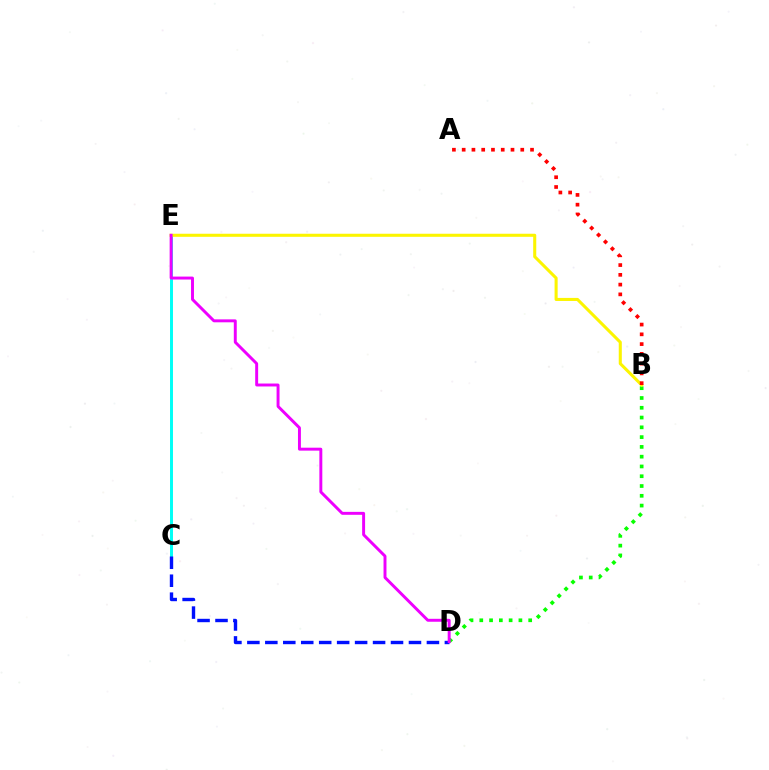{('C', 'E'): [{'color': '#00fff6', 'line_style': 'solid', 'thickness': 2.13}], ('B', 'D'): [{'color': '#08ff00', 'line_style': 'dotted', 'thickness': 2.66}], ('B', 'E'): [{'color': '#fcf500', 'line_style': 'solid', 'thickness': 2.2}], ('C', 'D'): [{'color': '#0010ff', 'line_style': 'dashed', 'thickness': 2.44}], ('A', 'B'): [{'color': '#ff0000', 'line_style': 'dotted', 'thickness': 2.65}], ('D', 'E'): [{'color': '#ee00ff', 'line_style': 'solid', 'thickness': 2.12}]}